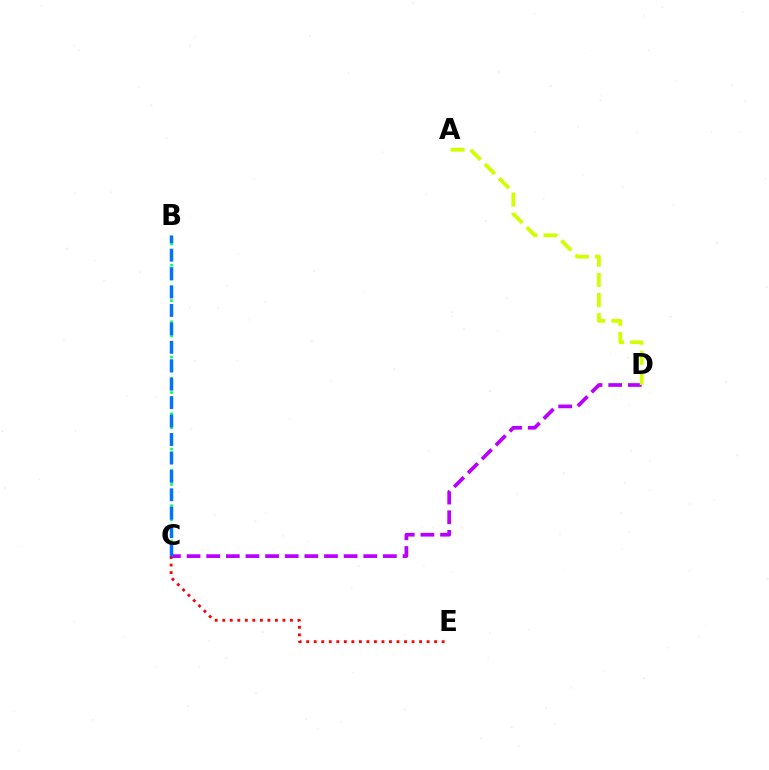{('C', 'D'): [{'color': '#b900ff', 'line_style': 'dashed', 'thickness': 2.67}], ('B', 'C'): [{'color': '#00ff5c', 'line_style': 'dotted', 'thickness': 1.92}, {'color': '#0074ff', 'line_style': 'dashed', 'thickness': 2.5}], ('C', 'E'): [{'color': '#ff0000', 'line_style': 'dotted', 'thickness': 2.04}], ('A', 'D'): [{'color': '#d1ff00', 'line_style': 'dashed', 'thickness': 2.73}]}